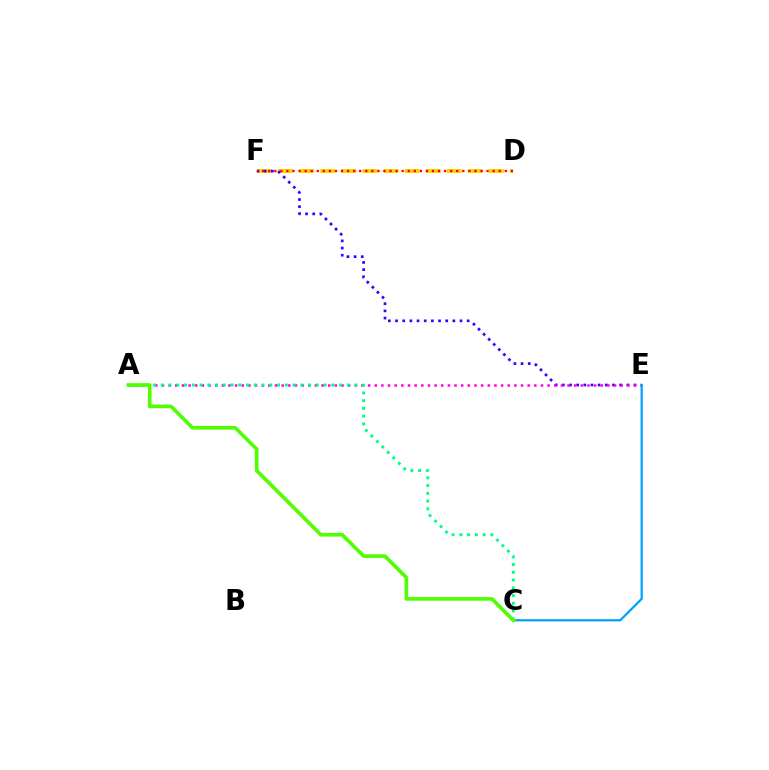{('D', 'F'): [{'color': '#ffd500', 'line_style': 'dashed', 'thickness': 2.87}, {'color': '#ff0000', 'line_style': 'dotted', 'thickness': 1.65}], ('E', 'F'): [{'color': '#3700ff', 'line_style': 'dotted', 'thickness': 1.95}], ('A', 'E'): [{'color': '#ff00ed', 'line_style': 'dotted', 'thickness': 1.81}], ('C', 'E'): [{'color': '#009eff', 'line_style': 'solid', 'thickness': 1.6}], ('A', 'C'): [{'color': '#00ff86', 'line_style': 'dotted', 'thickness': 2.11}, {'color': '#4fff00', 'line_style': 'solid', 'thickness': 2.62}]}